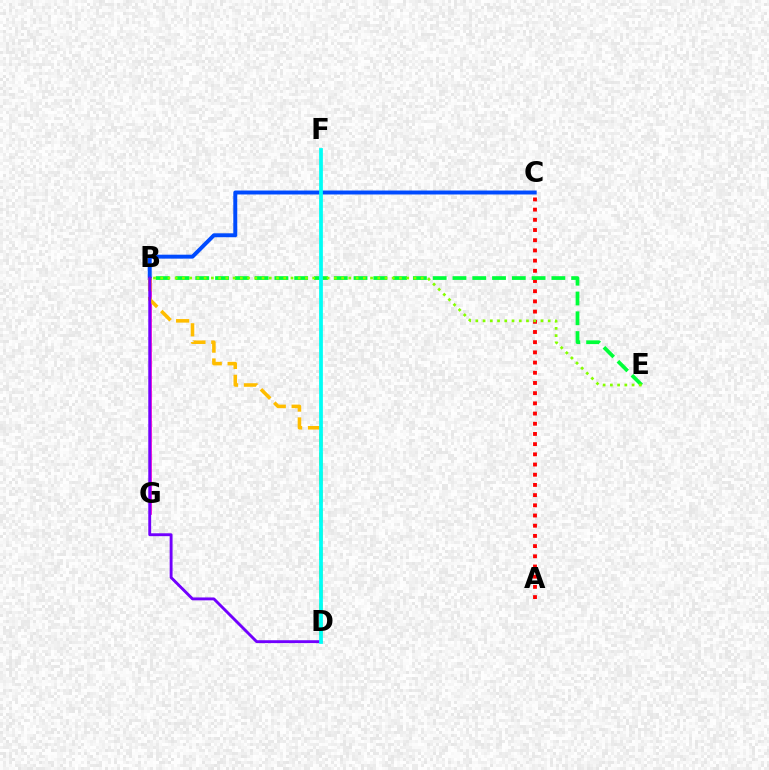{('B', 'G'): [{'color': '#ff00cf', 'line_style': 'solid', 'thickness': 1.95}], ('A', 'C'): [{'color': '#ff0000', 'line_style': 'dotted', 'thickness': 2.77}], ('B', 'C'): [{'color': '#004bff', 'line_style': 'solid', 'thickness': 2.84}], ('B', 'D'): [{'color': '#ffbd00', 'line_style': 'dashed', 'thickness': 2.56}, {'color': '#7200ff', 'line_style': 'solid', 'thickness': 2.08}], ('B', 'E'): [{'color': '#00ff39', 'line_style': 'dashed', 'thickness': 2.69}, {'color': '#84ff00', 'line_style': 'dotted', 'thickness': 1.97}], ('D', 'F'): [{'color': '#00fff6', 'line_style': 'solid', 'thickness': 2.7}]}